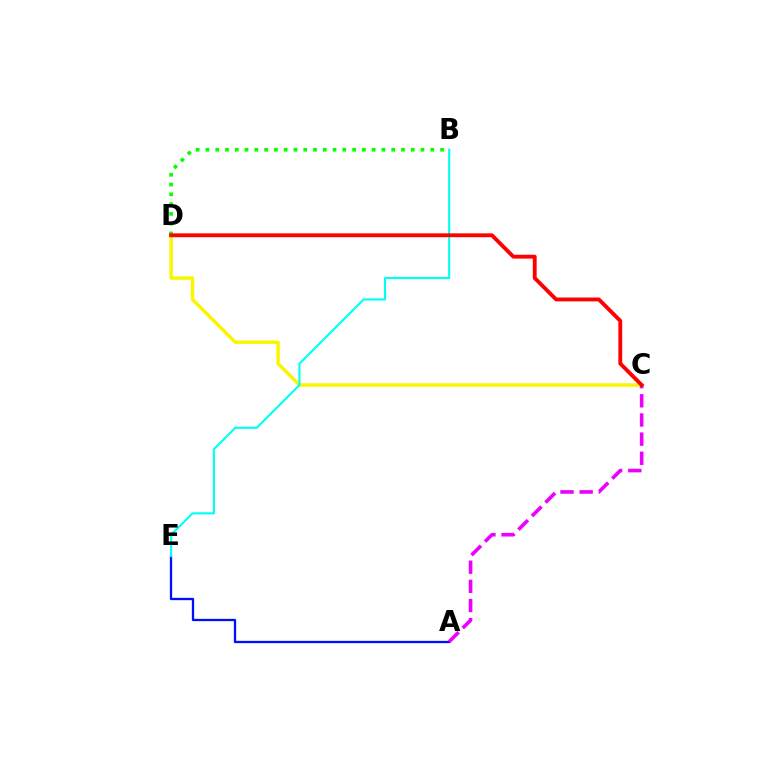{('C', 'D'): [{'color': '#fcf500', 'line_style': 'solid', 'thickness': 2.48}, {'color': '#ff0000', 'line_style': 'solid', 'thickness': 2.78}], ('A', 'E'): [{'color': '#0010ff', 'line_style': 'solid', 'thickness': 1.66}], ('B', 'D'): [{'color': '#08ff00', 'line_style': 'dotted', 'thickness': 2.66}], ('A', 'C'): [{'color': '#ee00ff', 'line_style': 'dashed', 'thickness': 2.6}], ('B', 'E'): [{'color': '#00fff6', 'line_style': 'solid', 'thickness': 1.53}]}